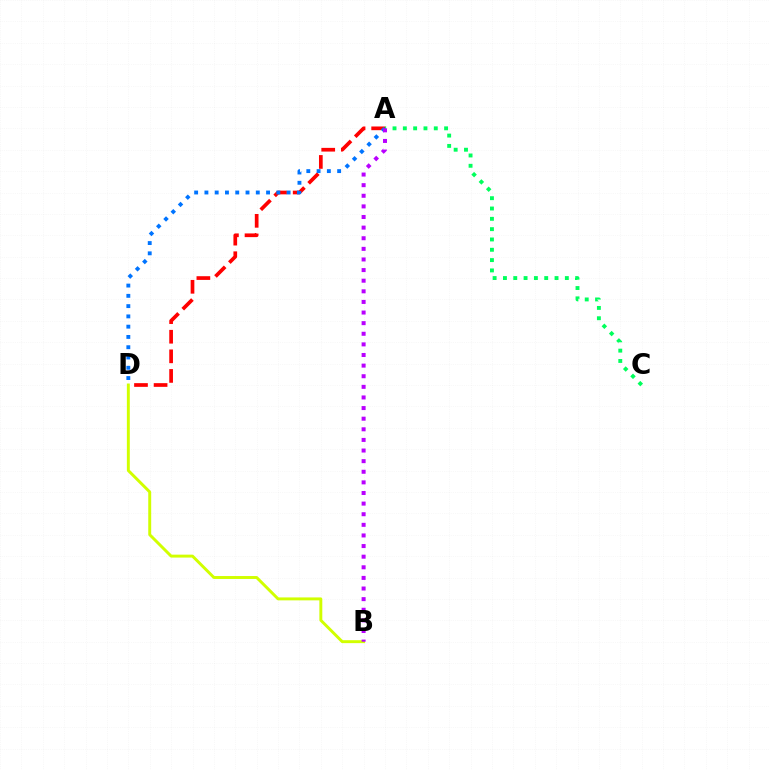{('A', 'D'): [{'color': '#ff0000', 'line_style': 'dashed', 'thickness': 2.66}, {'color': '#0074ff', 'line_style': 'dotted', 'thickness': 2.79}], ('B', 'D'): [{'color': '#d1ff00', 'line_style': 'solid', 'thickness': 2.11}], ('A', 'C'): [{'color': '#00ff5c', 'line_style': 'dotted', 'thickness': 2.8}], ('A', 'B'): [{'color': '#b900ff', 'line_style': 'dotted', 'thickness': 2.88}]}